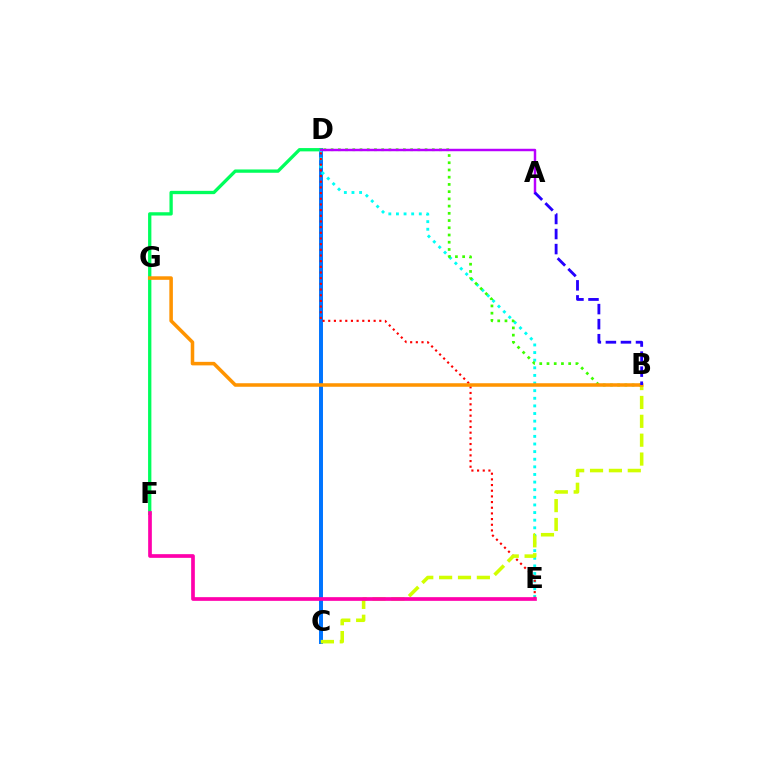{('C', 'D'): [{'color': '#0074ff', 'line_style': 'solid', 'thickness': 2.85}], ('D', 'F'): [{'color': '#00ff5c', 'line_style': 'solid', 'thickness': 2.38}], ('D', 'E'): [{'color': '#00fff6', 'line_style': 'dotted', 'thickness': 2.07}, {'color': '#ff0000', 'line_style': 'dotted', 'thickness': 1.54}], ('B', 'D'): [{'color': '#3dff00', 'line_style': 'dotted', 'thickness': 1.96}], ('A', 'D'): [{'color': '#b900ff', 'line_style': 'solid', 'thickness': 1.77}], ('B', 'C'): [{'color': '#d1ff00', 'line_style': 'dashed', 'thickness': 2.56}], ('B', 'G'): [{'color': '#ff9400', 'line_style': 'solid', 'thickness': 2.54}], ('A', 'B'): [{'color': '#2500ff', 'line_style': 'dashed', 'thickness': 2.04}], ('E', 'F'): [{'color': '#ff00ac', 'line_style': 'solid', 'thickness': 2.65}]}